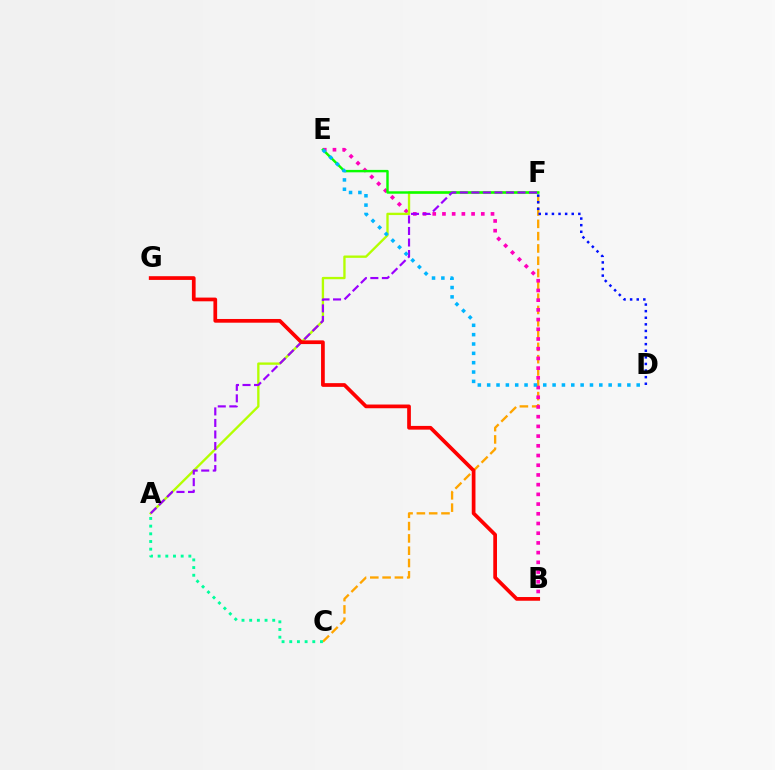{('C', 'F'): [{'color': '#ffa500', 'line_style': 'dashed', 'thickness': 1.67}], ('B', 'E'): [{'color': '#ff00bd', 'line_style': 'dotted', 'thickness': 2.64}], ('A', 'F'): [{'color': '#b3ff00', 'line_style': 'solid', 'thickness': 1.68}, {'color': '#9b00ff', 'line_style': 'dashed', 'thickness': 1.57}], ('E', 'F'): [{'color': '#08ff00', 'line_style': 'solid', 'thickness': 1.75}], ('D', 'F'): [{'color': '#0010ff', 'line_style': 'dotted', 'thickness': 1.79}], ('B', 'G'): [{'color': '#ff0000', 'line_style': 'solid', 'thickness': 2.68}], ('D', 'E'): [{'color': '#00b5ff', 'line_style': 'dotted', 'thickness': 2.54}], ('A', 'C'): [{'color': '#00ff9d', 'line_style': 'dotted', 'thickness': 2.09}]}